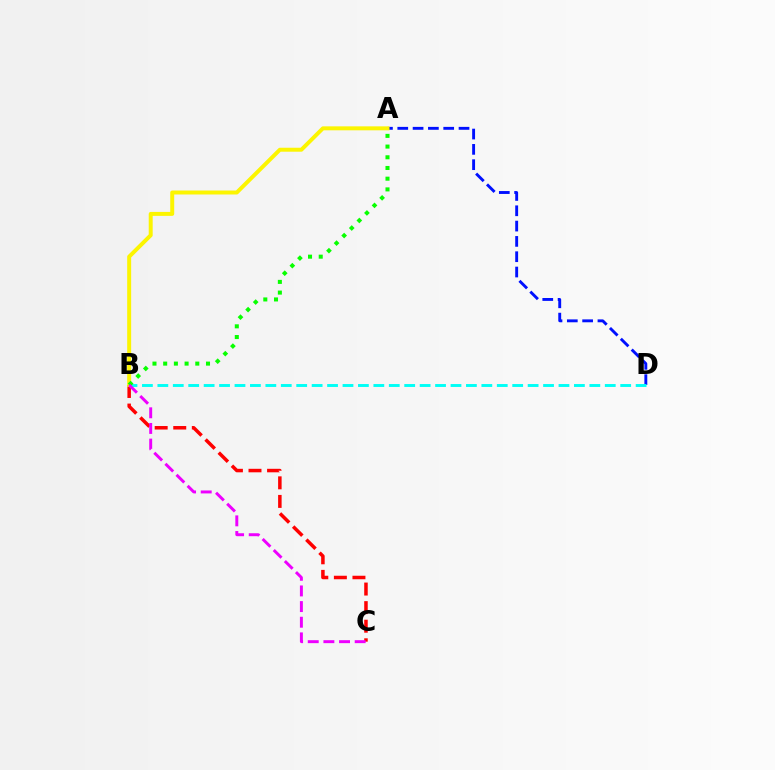{('A', 'D'): [{'color': '#0010ff', 'line_style': 'dashed', 'thickness': 2.08}], ('B', 'C'): [{'color': '#ff0000', 'line_style': 'dashed', 'thickness': 2.52}, {'color': '#ee00ff', 'line_style': 'dashed', 'thickness': 2.13}], ('A', 'B'): [{'color': '#fcf500', 'line_style': 'solid', 'thickness': 2.86}, {'color': '#08ff00', 'line_style': 'dotted', 'thickness': 2.91}], ('B', 'D'): [{'color': '#00fff6', 'line_style': 'dashed', 'thickness': 2.1}]}